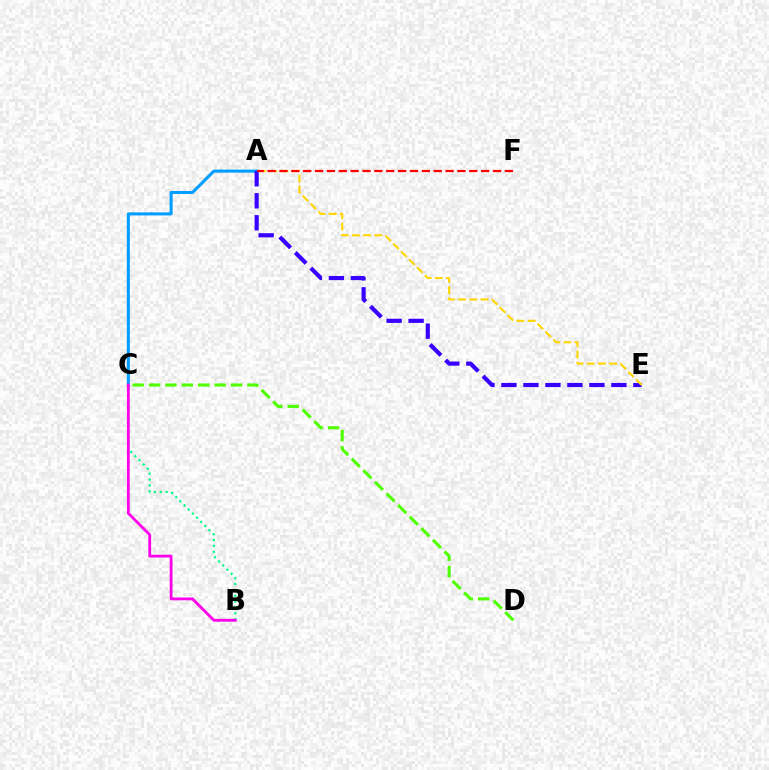{('C', 'D'): [{'color': '#4fff00', 'line_style': 'dashed', 'thickness': 2.23}], ('B', 'C'): [{'color': '#00ff86', 'line_style': 'dotted', 'thickness': 1.59}, {'color': '#ff00ed', 'line_style': 'solid', 'thickness': 2.02}], ('A', 'C'): [{'color': '#009eff', 'line_style': 'solid', 'thickness': 2.2}], ('A', 'E'): [{'color': '#3700ff', 'line_style': 'dashed', 'thickness': 2.99}, {'color': '#ffd500', 'line_style': 'dashed', 'thickness': 1.52}], ('A', 'F'): [{'color': '#ff0000', 'line_style': 'dashed', 'thickness': 1.61}]}